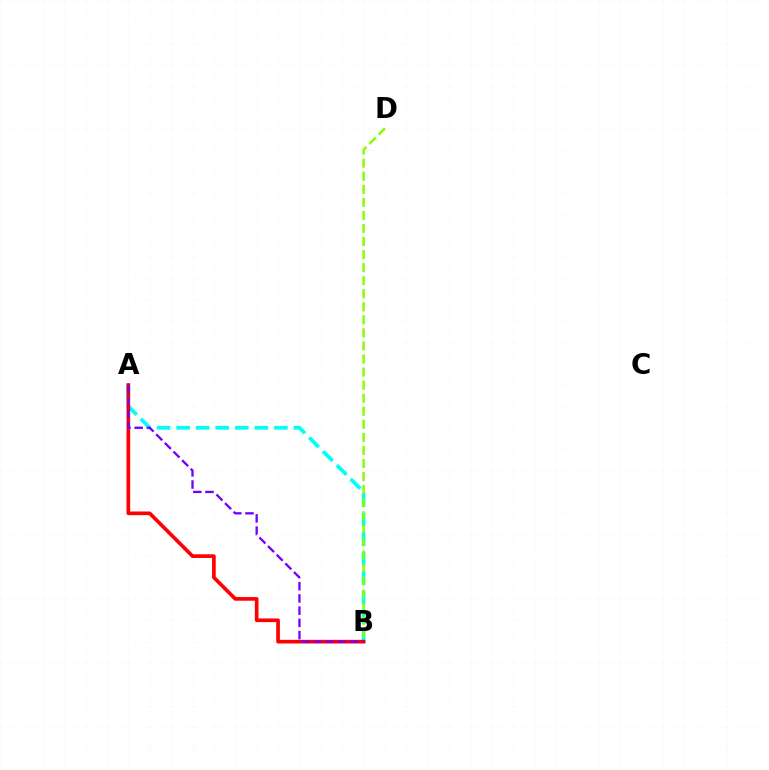{('A', 'B'): [{'color': '#00fff6', 'line_style': 'dashed', 'thickness': 2.66}, {'color': '#ff0000', 'line_style': 'solid', 'thickness': 2.64}, {'color': '#7200ff', 'line_style': 'dashed', 'thickness': 1.66}], ('B', 'D'): [{'color': '#84ff00', 'line_style': 'dashed', 'thickness': 1.77}]}